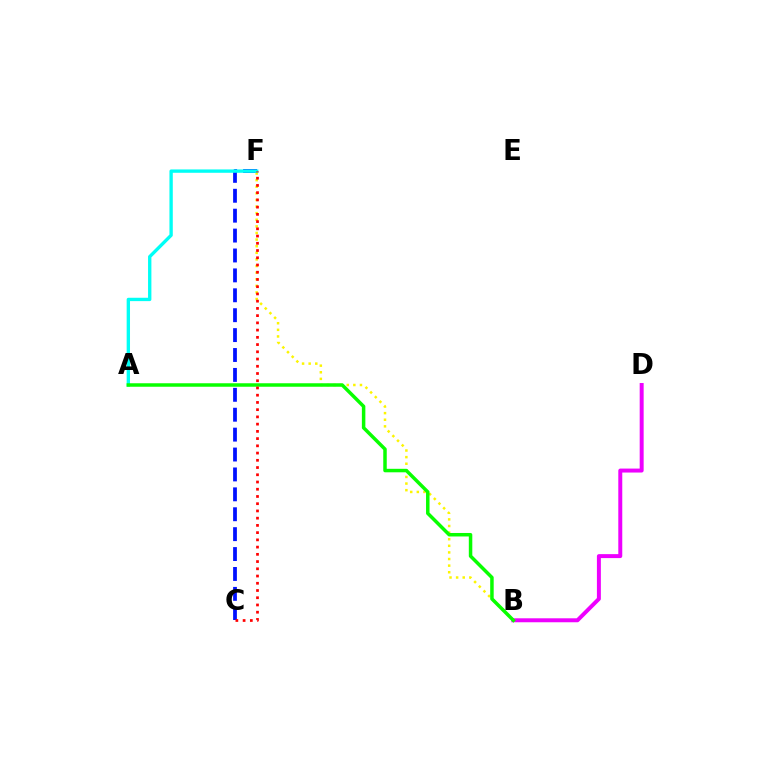{('B', 'D'): [{'color': '#ee00ff', 'line_style': 'solid', 'thickness': 2.85}], ('C', 'F'): [{'color': '#0010ff', 'line_style': 'dashed', 'thickness': 2.7}, {'color': '#ff0000', 'line_style': 'dotted', 'thickness': 1.97}], ('B', 'F'): [{'color': '#fcf500', 'line_style': 'dotted', 'thickness': 1.8}], ('A', 'F'): [{'color': '#00fff6', 'line_style': 'solid', 'thickness': 2.41}], ('A', 'B'): [{'color': '#08ff00', 'line_style': 'solid', 'thickness': 2.51}]}